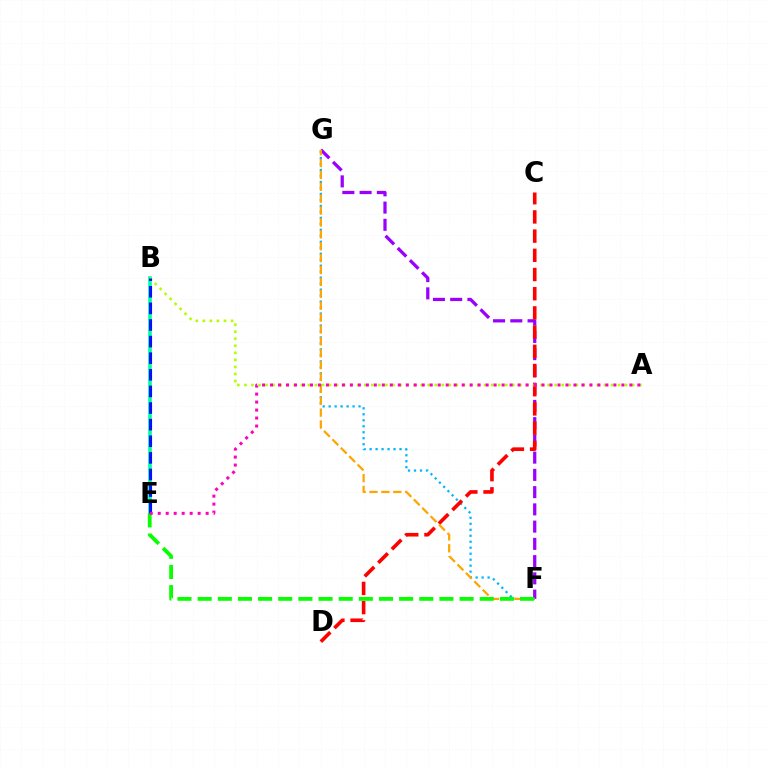{('B', 'E'): [{'color': '#00ff9d', 'line_style': 'solid', 'thickness': 2.63}, {'color': '#0010ff', 'line_style': 'dashed', 'thickness': 2.26}], ('F', 'G'): [{'color': '#9b00ff', 'line_style': 'dashed', 'thickness': 2.34}, {'color': '#00b5ff', 'line_style': 'dotted', 'thickness': 1.62}, {'color': '#ffa500', 'line_style': 'dashed', 'thickness': 1.61}], ('C', 'D'): [{'color': '#ff0000', 'line_style': 'dashed', 'thickness': 2.61}], ('E', 'F'): [{'color': '#08ff00', 'line_style': 'dashed', 'thickness': 2.74}], ('A', 'B'): [{'color': '#b3ff00', 'line_style': 'dotted', 'thickness': 1.92}], ('A', 'E'): [{'color': '#ff00bd', 'line_style': 'dotted', 'thickness': 2.17}]}